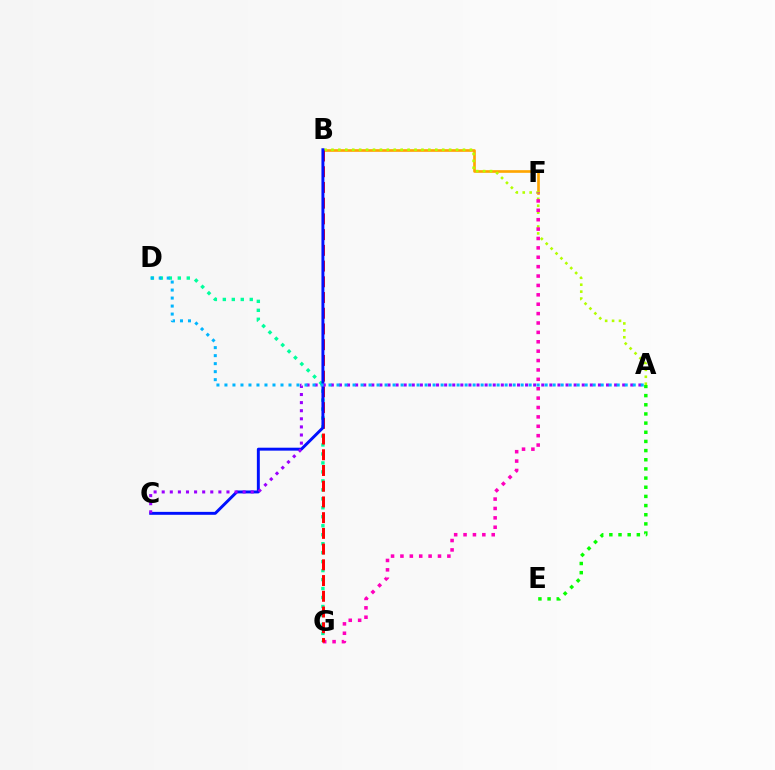{('D', 'G'): [{'color': '#00ff9d', 'line_style': 'dotted', 'thickness': 2.44}], ('B', 'F'): [{'color': '#ffa500', 'line_style': 'solid', 'thickness': 1.91}], ('A', 'B'): [{'color': '#b3ff00', 'line_style': 'dotted', 'thickness': 1.88}], ('F', 'G'): [{'color': '#ff00bd', 'line_style': 'dotted', 'thickness': 2.55}], ('B', 'G'): [{'color': '#ff0000', 'line_style': 'dashed', 'thickness': 2.14}], ('B', 'C'): [{'color': '#0010ff', 'line_style': 'solid', 'thickness': 2.11}], ('A', 'C'): [{'color': '#9b00ff', 'line_style': 'dotted', 'thickness': 2.2}], ('A', 'D'): [{'color': '#00b5ff', 'line_style': 'dotted', 'thickness': 2.18}], ('A', 'E'): [{'color': '#08ff00', 'line_style': 'dotted', 'thickness': 2.49}]}